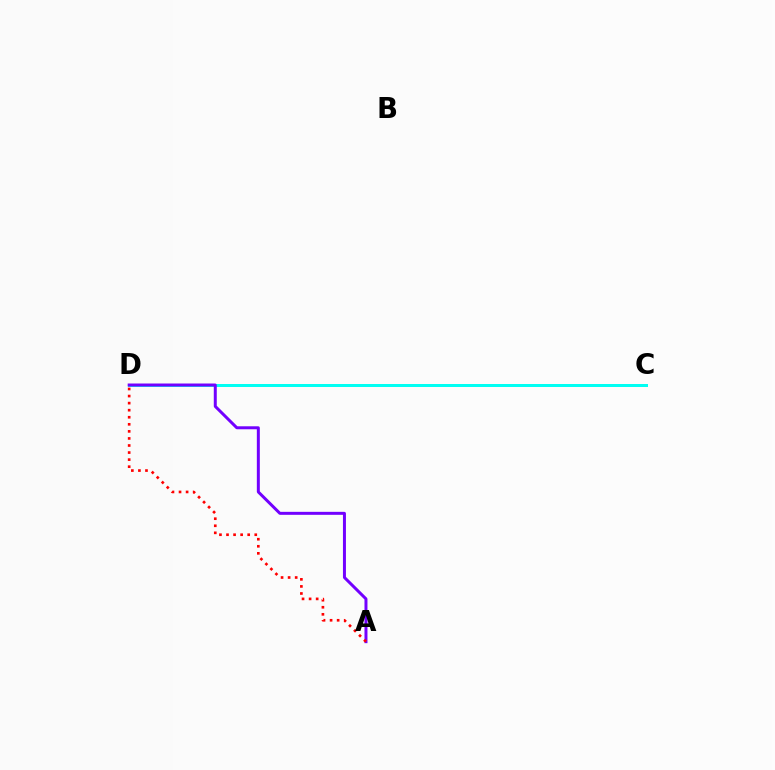{('C', 'D'): [{'color': '#84ff00', 'line_style': 'solid', 'thickness': 2.12}, {'color': '#00fff6', 'line_style': 'solid', 'thickness': 2.13}], ('A', 'D'): [{'color': '#7200ff', 'line_style': 'solid', 'thickness': 2.15}, {'color': '#ff0000', 'line_style': 'dotted', 'thickness': 1.92}]}